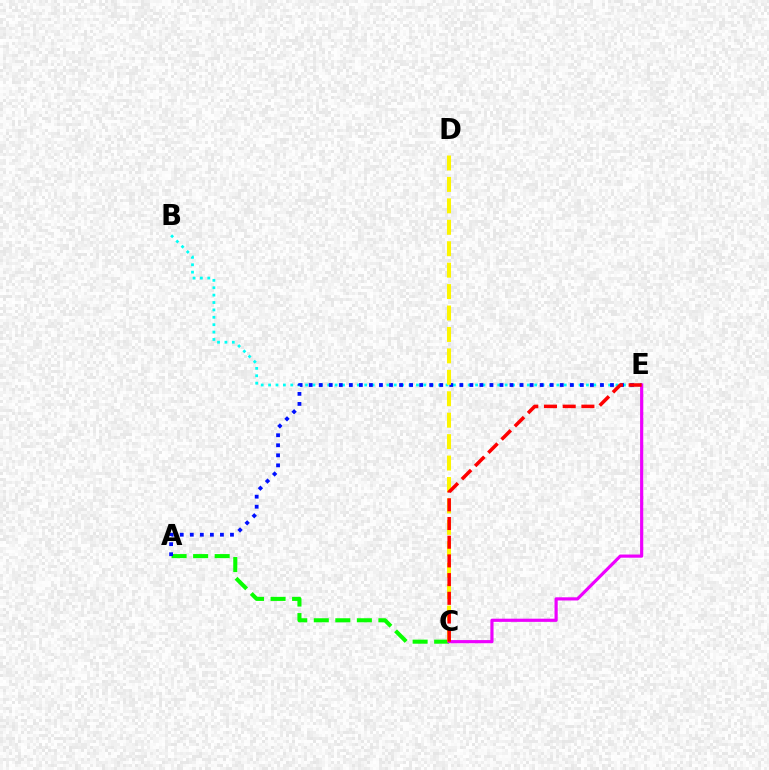{('A', 'C'): [{'color': '#08ff00', 'line_style': 'dashed', 'thickness': 2.93}], ('B', 'E'): [{'color': '#00fff6', 'line_style': 'dotted', 'thickness': 2.01}], ('A', 'E'): [{'color': '#0010ff', 'line_style': 'dotted', 'thickness': 2.73}], ('C', 'D'): [{'color': '#fcf500', 'line_style': 'dashed', 'thickness': 2.91}], ('C', 'E'): [{'color': '#ee00ff', 'line_style': 'solid', 'thickness': 2.29}, {'color': '#ff0000', 'line_style': 'dashed', 'thickness': 2.54}]}